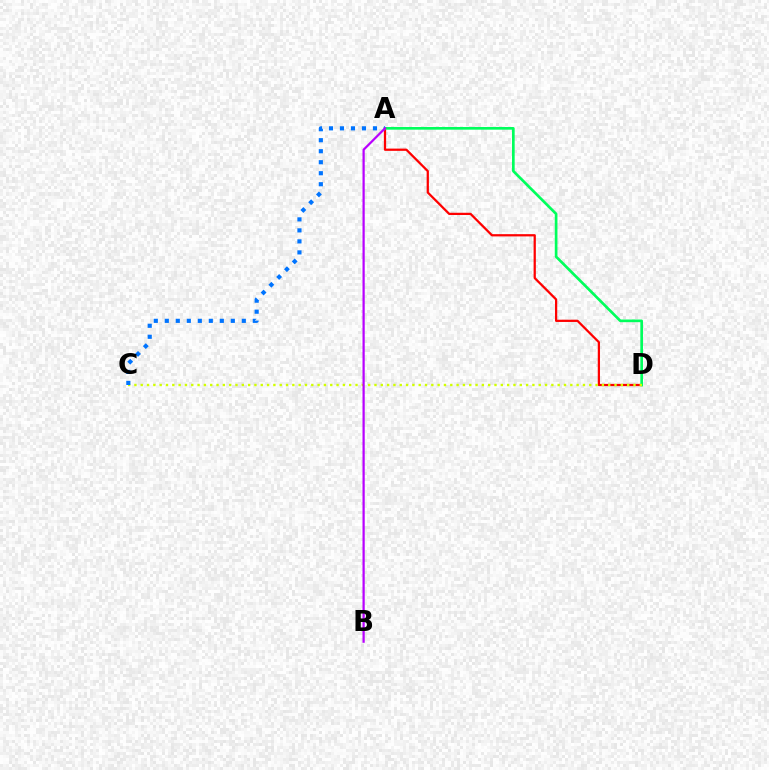{('A', 'D'): [{'color': '#ff0000', 'line_style': 'solid', 'thickness': 1.62}, {'color': '#00ff5c', 'line_style': 'solid', 'thickness': 1.93}], ('C', 'D'): [{'color': '#d1ff00', 'line_style': 'dotted', 'thickness': 1.72}], ('A', 'C'): [{'color': '#0074ff', 'line_style': 'dotted', 'thickness': 2.99}], ('A', 'B'): [{'color': '#b900ff', 'line_style': 'solid', 'thickness': 1.6}]}